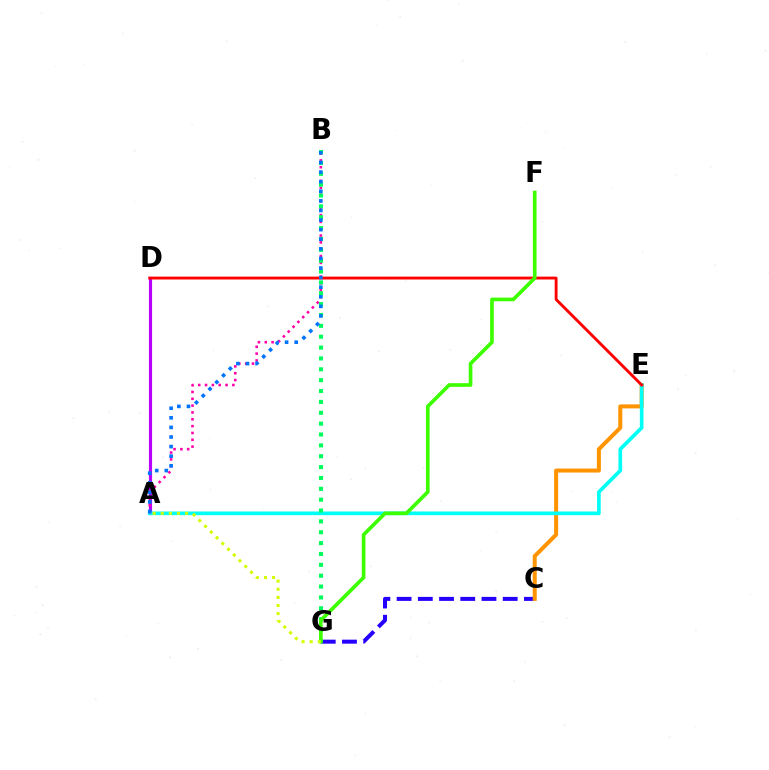{('C', 'G'): [{'color': '#2500ff', 'line_style': 'dashed', 'thickness': 2.88}], ('A', 'D'): [{'color': '#b900ff', 'line_style': 'solid', 'thickness': 2.27}], ('C', 'E'): [{'color': '#ff9400', 'line_style': 'solid', 'thickness': 2.89}], ('A', 'E'): [{'color': '#00fff6', 'line_style': 'solid', 'thickness': 2.63}], ('A', 'B'): [{'color': '#ff00ac', 'line_style': 'dotted', 'thickness': 1.86}, {'color': '#0074ff', 'line_style': 'dotted', 'thickness': 2.61}], ('D', 'E'): [{'color': '#ff0000', 'line_style': 'solid', 'thickness': 2.07}], ('B', 'G'): [{'color': '#00ff5c', 'line_style': 'dotted', 'thickness': 2.95}], ('F', 'G'): [{'color': '#3dff00', 'line_style': 'solid', 'thickness': 2.64}], ('A', 'G'): [{'color': '#d1ff00', 'line_style': 'dotted', 'thickness': 2.2}]}